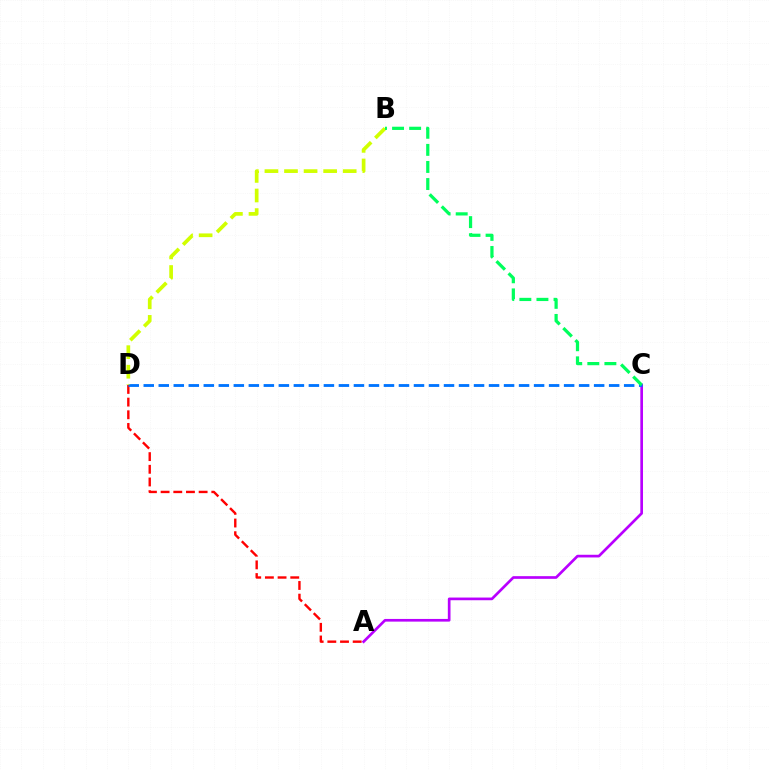{('A', 'C'): [{'color': '#b900ff', 'line_style': 'solid', 'thickness': 1.93}], ('A', 'D'): [{'color': '#ff0000', 'line_style': 'dashed', 'thickness': 1.72}], ('C', 'D'): [{'color': '#0074ff', 'line_style': 'dashed', 'thickness': 2.04}], ('B', 'D'): [{'color': '#d1ff00', 'line_style': 'dashed', 'thickness': 2.66}], ('B', 'C'): [{'color': '#00ff5c', 'line_style': 'dashed', 'thickness': 2.32}]}